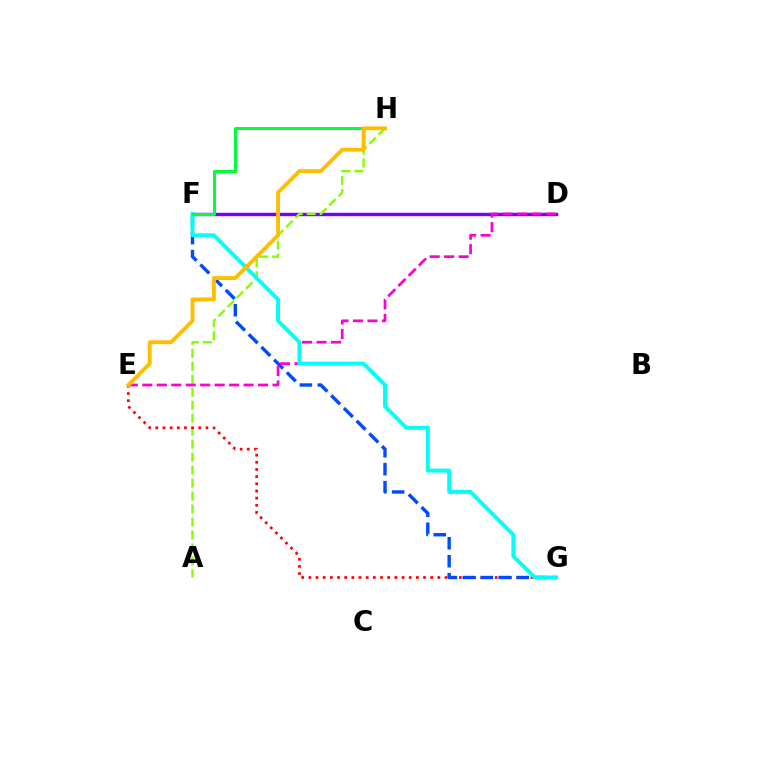{('D', 'F'): [{'color': '#7200ff', 'line_style': 'solid', 'thickness': 2.45}], ('A', 'H'): [{'color': '#84ff00', 'line_style': 'dashed', 'thickness': 1.76}], ('E', 'G'): [{'color': '#ff0000', 'line_style': 'dotted', 'thickness': 1.95}], ('F', 'G'): [{'color': '#004bff', 'line_style': 'dashed', 'thickness': 2.44}, {'color': '#00fff6', 'line_style': 'solid', 'thickness': 2.82}], ('D', 'E'): [{'color': '#ff00cf', 'line_style': 'dashed', 'thickness': 1.97}], ('F', 'H'): [{'color': '#00ff39', 'line_style': 'solid', 'thickness': 2.16}], ('E', 'H'): [{'color': '#ffbd00', 'line_style': 'solid', 'thickness': 2.79}]}